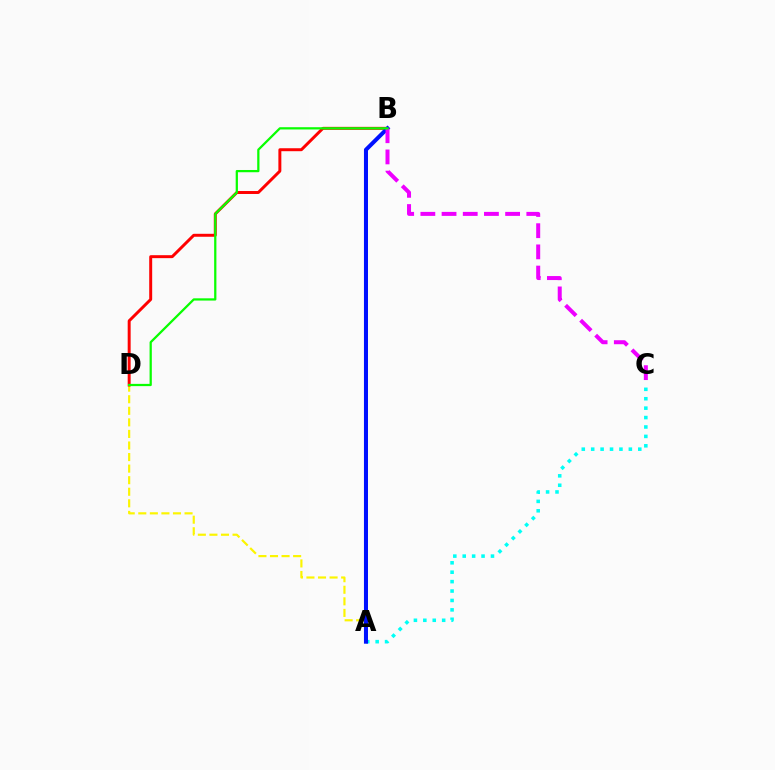{('A', 'D'): [{'color': '#fcf500', 'line_style': 'dashed', 'thickness': 1.57}], ('A', 'C'): [{'color': '#00fff6', 'line_style': 'dotted', 'thickness': 2.56}], ('B', 'D'): [{'color': '#ff0000', 'line_style': 'solid', 'thickness': 2.13}, {'color': '#08ff00', 'line_style': 'solid', 'thickness': 1.62}], ('A', 'B'): [{'color': '#0010ff', 'line_style': 'solid', 'thickness': 2.9}], ('B', 'C'): [{'color': '#ee00ff', 'line_style': 'dashed', 'thickness': 2.88}]}